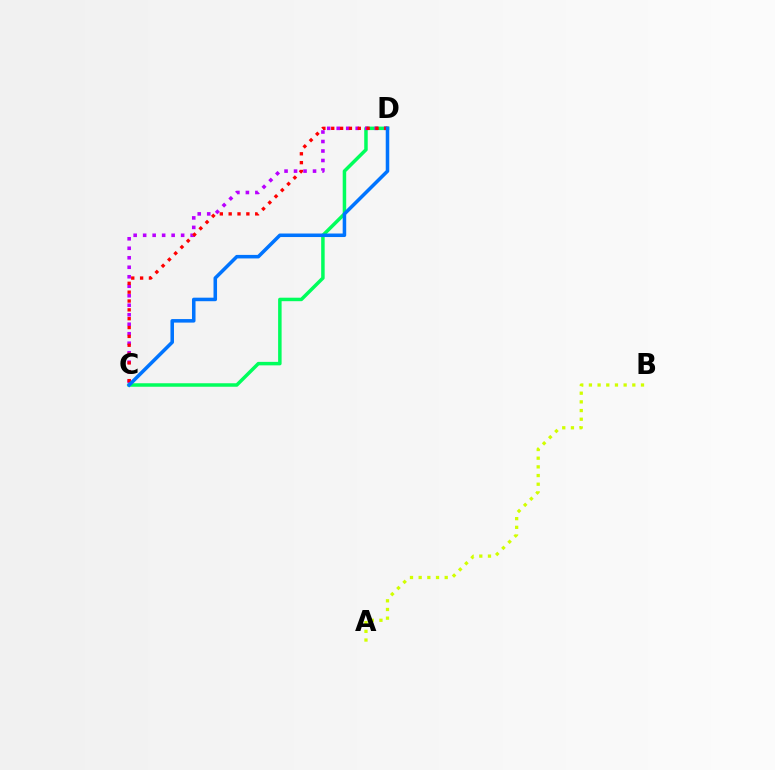{('C', 'D'): [{'color': '#00ff5c', 'line_style': 'solid', 'thickness': 2.51}, {'color': '#b900ff', 'line_style': 'dotted', 'thickness': 2.58}, {'color': '#ff0000', 'line_style': 'dotted', 'thickness': 2.4}, {'color': '#0074ff', 'line_style': 'solid', 'thickness': 2.54}], ('A', 'B'): [{'color': '#d1ff00', 'line_style': 'dotted', 'thickness': 2.36}]}